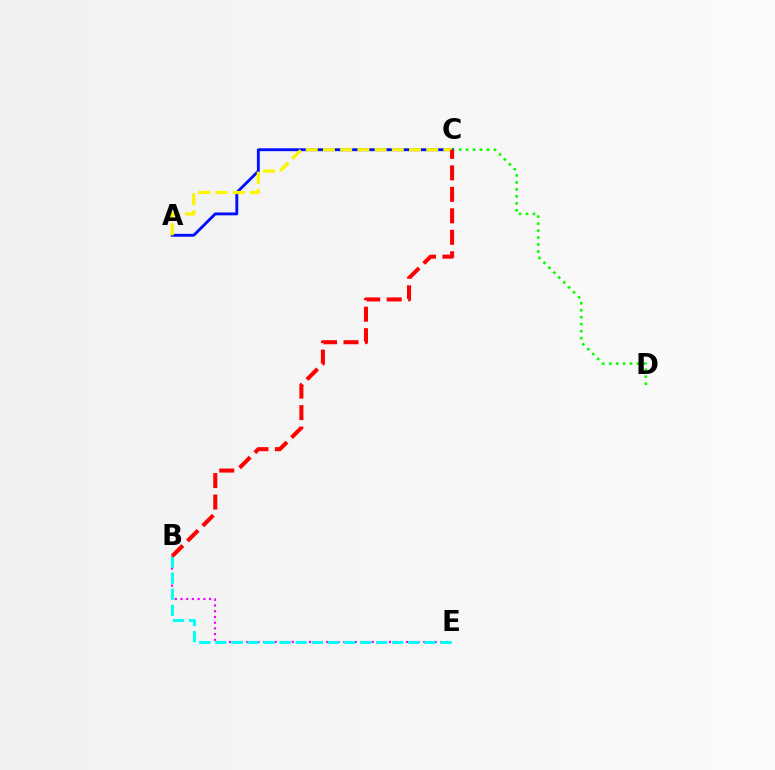{('C', 'D'): [{'color': '#08ff00', 'line_style': 'dotted', 'thickness': 1.89}], ('A', 'C'): [{'color': '#0010ff', 'line_style': 'solid', 'thickness': 2.07}, {'color': '#fcf500', 'line_style': 'dashed', 'thickness': 2.34}], ('B', 'E'): [{'color': '#ee00ff', 'line_style': 'dotted', 'thickness': 1.55}, {'color': '#00fff6', 'line_style': 'dashed', 'thickness': 2.19}], ('B', 'C'): [{'color': '#ff0000', 'line_style': 'dashed', 'thickness': 2.92}]}